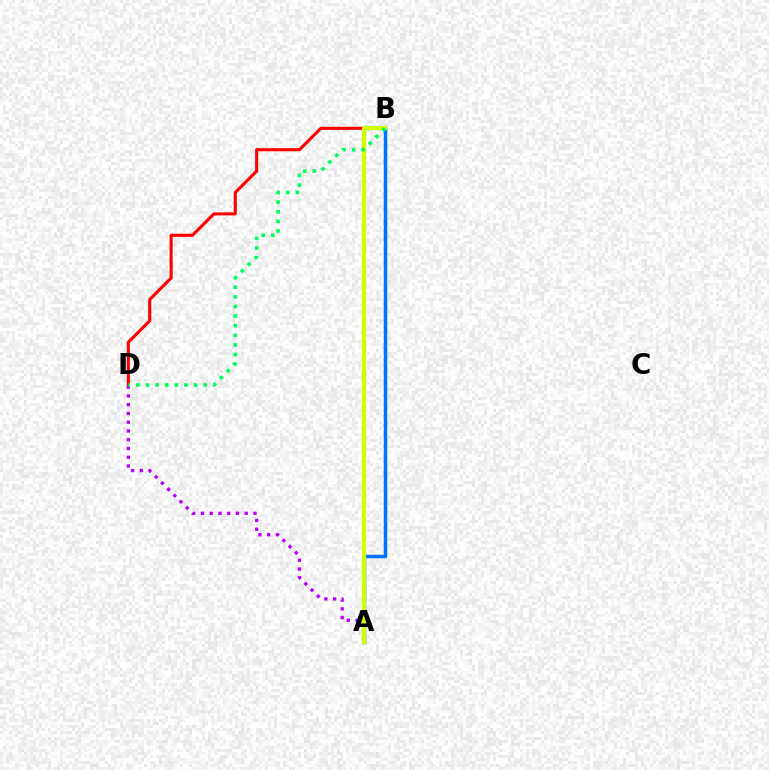{('B', 'D'): [{'color': '#ff0000', 'line_style': 'solid', 'thickness': 2.22}, {'color': '#00ff5c', 'line_style': 'dotted', 'thickness': 2.61}], ('A', 'B'): [{'color': '#0074ff', 'line_style': 'solid', 'thickness': 2.51}, {'color': '#d1ff00', 'line_style': 'solid', 'thickness': 2.99}], ('A', 'D'): [{'color': '#b900ff', 'line_style': 'dotted', 'thickness': 2.38}]}